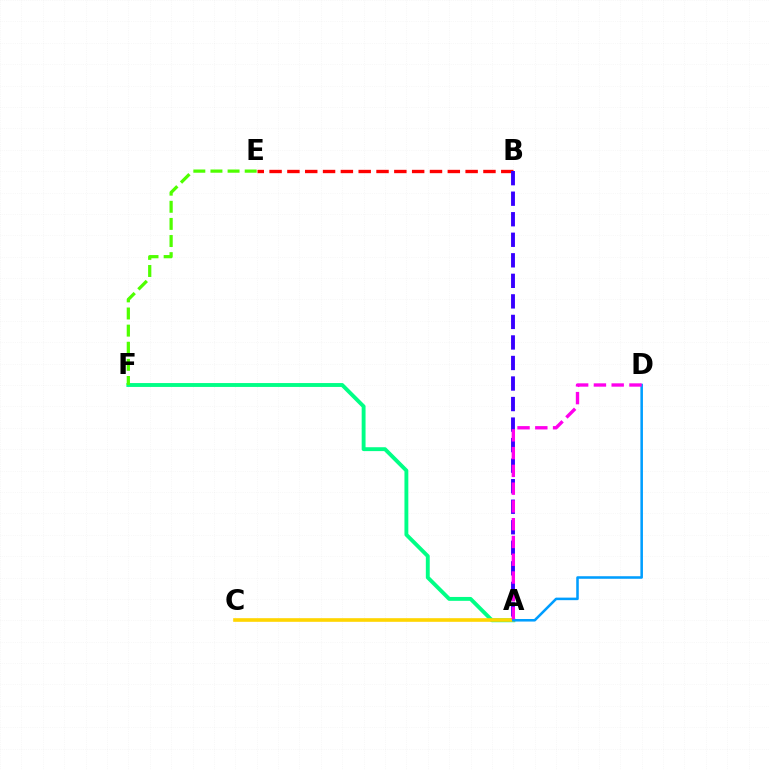{('B', 'E'): [{'color': '#ff0000', 'line_style': 'dashed', 'thickness': 2.42}], ('A', 'F'): [{'color': '#00ff86', 'line_style': 'solid', 'thickness': 2.8}], ('A', 'B'): [{'color': '#3700ff', 'line_style': 'dashed', 'thickness': 2.79}], ('A', 'C'): [{'color': '#ffd500', 'line_style': 'solid', 'thickness': 2.61}], ('A', 'D'): [{'color': '#009eff', 'line_style': 'solid', 'thickness': 1.83}, {'color': '#ff00ed', 'line_style': 'dashed', 'thickness': 2.41}], ('E', 'F'): [{'color': '#4fff00', 'line_style': 'dashed', 'thickness': 2.33}]}